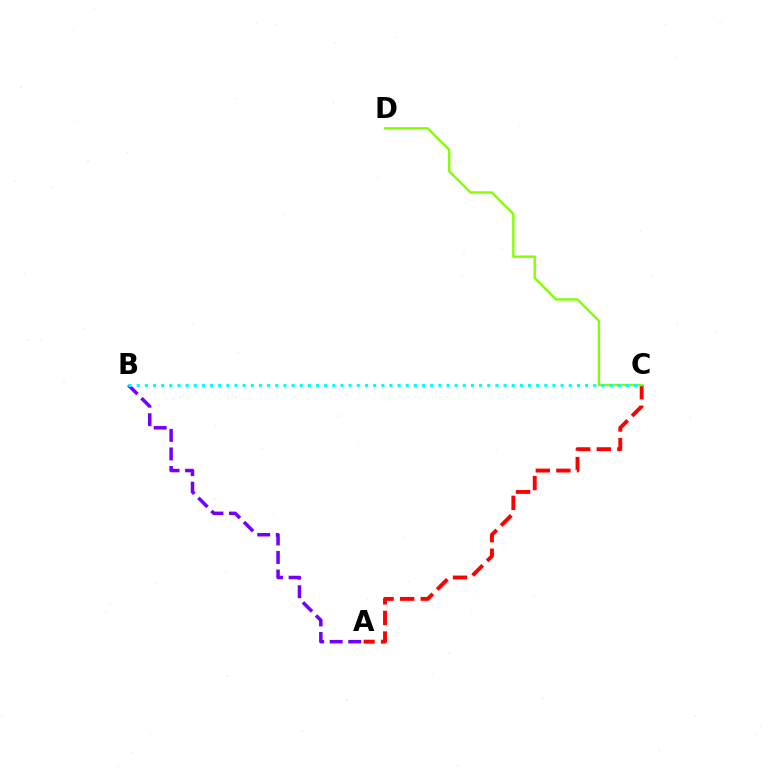{('A', 'B'): [{'color': '#7200ff', 'line_style': 'dashed', 'thickness': 2.52}], ('A', 'C'): [{'color': '#ff0000', 'line_style': 'dashed', 'thickness': 2.8}], ('C', 'D'): [{'color': '#84ff00', 'line_style': 'solid', 'thickness': 1.72}], ('B', 'C'): [{'color': '#00fff6', 'line_style': 'dotted', 'thickness': 2.21}]}